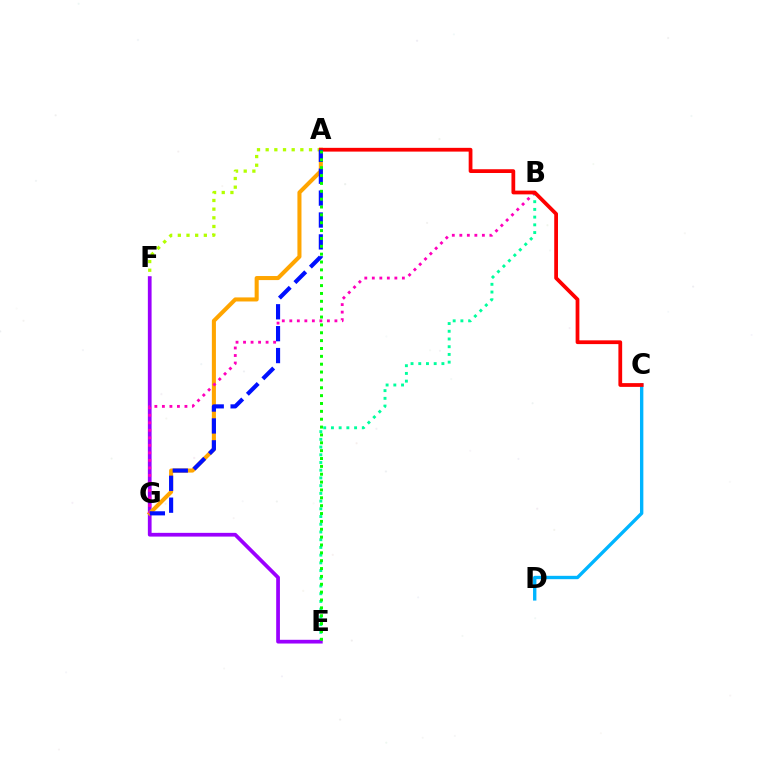{('A', 'F'): [{'color': '#b3ff00', 'line_style': 'dotted', 'thickness': 2.36}], ('B', 'E'): [{'color': '#00ff9d', 'line_style': 'dotted', 'thickness': 2.1}], ('E', 'F'): [{'color': '#9b00ff', 'line_style': 'solid', 'thickness': 2.69}], ('C', 'D'): [{'color': '#00b5ff', 'line_style': 'solid', 'thickness': 2.42}], ('A', 'G'): [{'color': '#ffa500', 'line_style': 'solid', 'thickness': 2.92}, {'color': '#0010ff', 'line_style': 'dashed', 'thickness': 2.97}], ('B', 'G'): [{'color': '#ff00bd', 'line_style': 'dotted', 'thickness': 2.04}], ('A', 'C'): [{'color': '#ff0000', 'line_style': 'solid', 'thickness': 2.71}], ('A', 'E'): [{'color': '#08ff00', 'line_style': 'dotted', 'thickness': 2.14}]}